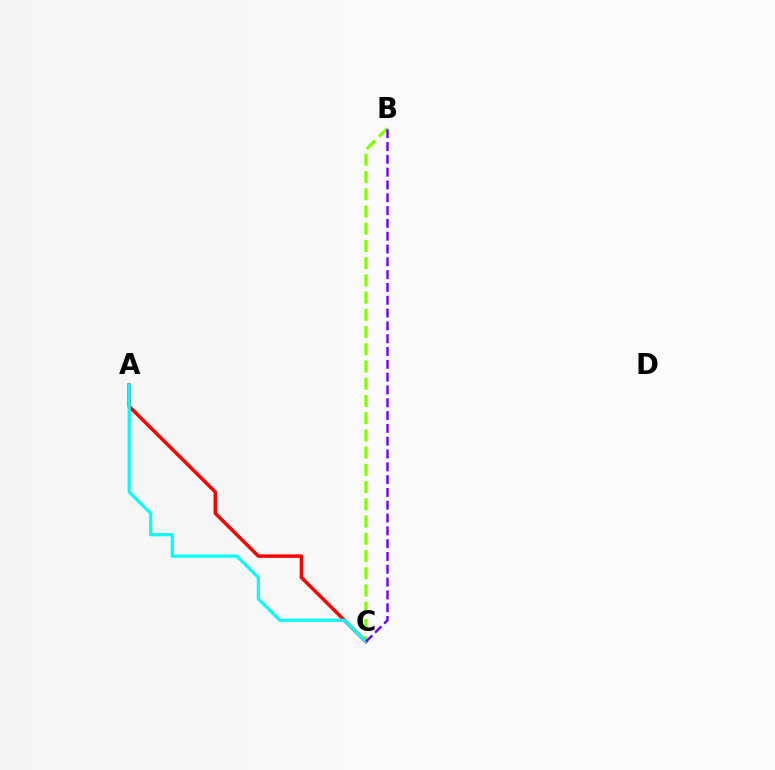{('B', 'C'): [{'color': '#84ff00', 'line_style': 'dashed', 'thickness': 2.34}, {'color': '#7200ff', 'line_style': 'dashed', 'thickness': 1.74}], ('A', 'C'): [{'color': '#ff0000', 'line_style': 'solid', 'thickness': 2.52}, {'color': '#00fff6', 'line_style': 'solid', 'thickness': 2.29}]}